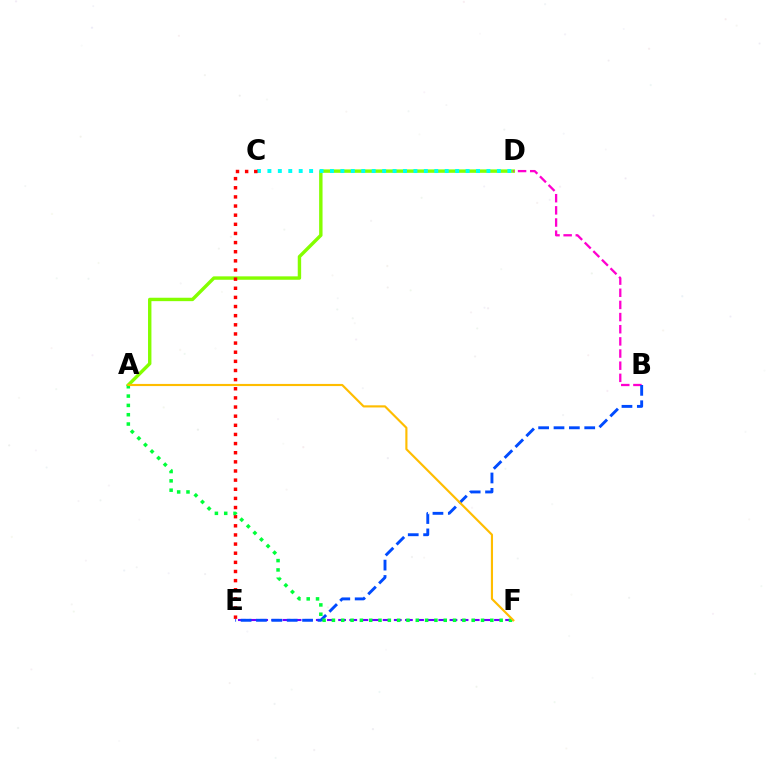{('A', 'D'): [{'color': '#84ff00', 'line_style': 'solid', 'thickness': 2.45}], ('E', 'F'): [{'color': '#7200ff', 'line_style': 'dashed', 'thickness': 1.51}], ('B', 'D'): [{'color': '#ff00cf', 'line_style': 'dashed', 'thickness': 1.65}], ('C', 'D'): [{'color': '#00fff6', 'line_style': 'dotted', 'thickness': 2.83}], ('C', 'E'): [{'color': '#ff0000', 'line_style': 'dotted', 'thickness': 2.48}], ('B', 'E'): [{'color': '#004bff', 'line_style': 'dashed', 'thickness': 2.09}], ('A', 'F'): [{'color': '#00ff39', 'line_style': 'dotted', 'thickness': 2.53}, {'color': '#ffbd00', 'line_style': 'solid', 'thickness': 1.55}]}